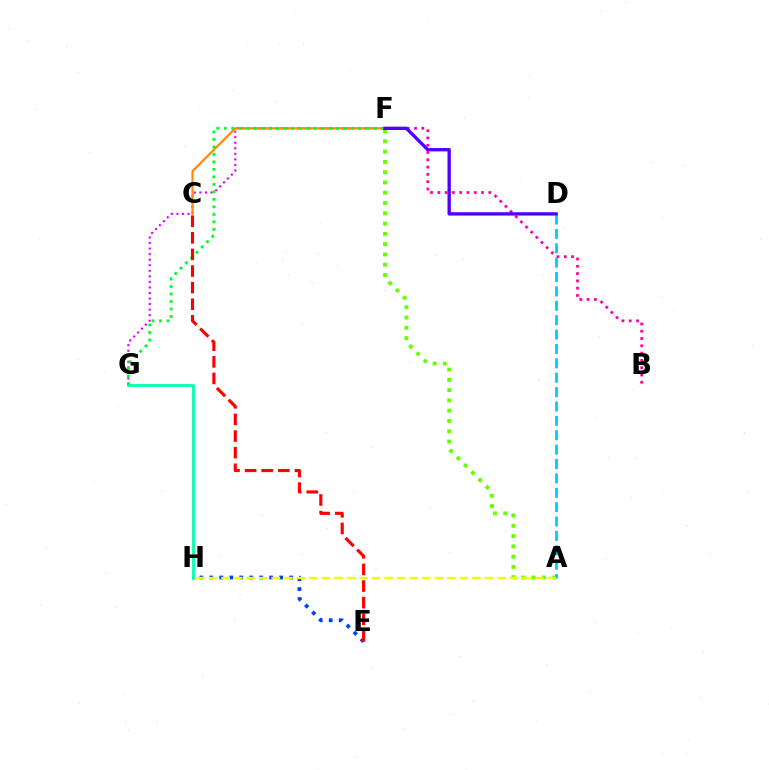{('A', 'F'): [{'color': '#66ff00', 'line_style': 'dotted', 'thickness': 2.79}], ('F', 'G'): [{'color': '#d600ff', 'line_style': 'dotted', 'thickness': 1.51}, {'color': '#00ff27', 'line_style': 'dotted', 'thickness': 2.03}], ('E', 'H'): [{'color': '#003fff', 'line_style': 'dotted', 'thickness': 2.71}], ('A', 'D'): [{'color': '#00c7ff', 'line_style': 'dashed', 'thickness': 1.95}], ('C', 'F'): [{'color': '#ff8800', 'line_style': 'solid', 'thickness': 1.58}], ('B', 'F'): [{'color': '#ff00a0', 'line_style': 'dotted', 'thickness': 1.98}], ('A', 'H'): [{'color': '#eeff00', 'line_style': 'dashed', 'thickness': 1.7}], ('G', 'H'): [{'color': '#00ffaf', 'line_style': 'solid', 'thickness': 1.99}], ('D', 'F'): [{'color': '#4f00ff', 'line_style': 'solid', 'thickness': 2.4}], ('C', 'E'): [{'color': '#ff0000', 'line_style': 'dashed', 'thickness': 2.26}]}